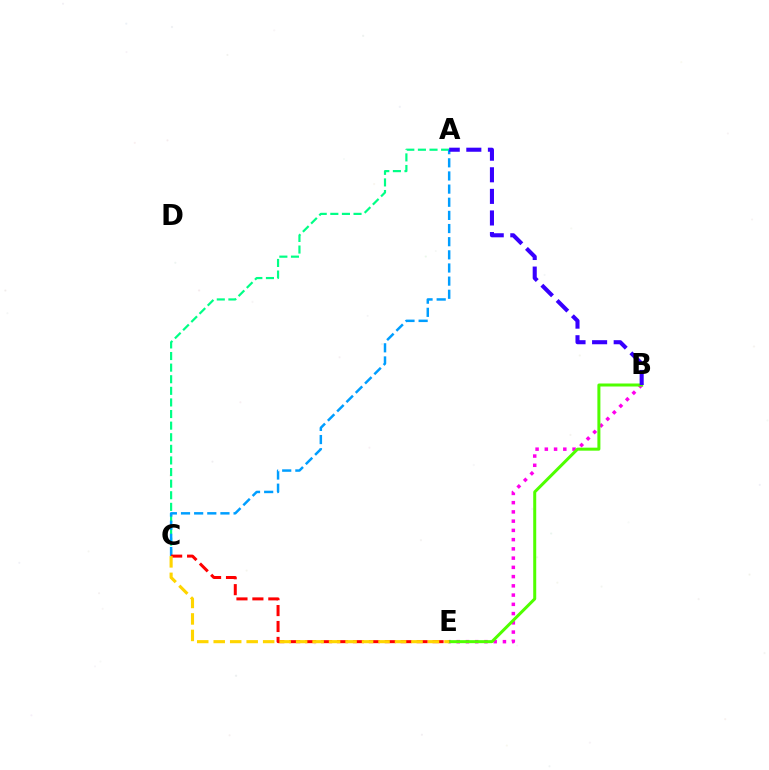{('B', 'E'): [{'color': '#ff00ed', 'line_style': 'dotted', 'thickness': 2.51}, {'color': '#4fff00', 'line_style': 'solid', 'thickness': 2.17}], ('A', 'C'): [{'color': '#00ff86', 'line_style': 'dashed', 'thickness': 1.58}, {'color': '#009eff', 'line_style': 'dashed', 'thickness': 1.79}], ('A', 'B'): [{'color': '#3700ff', 'line_style': 'dashed', 'thickness': 2.93}], ('C', 'E'): [{'color': '#ff0000', 'line_style': 'dashed', 'thickness': 2.16}, {'color': '#ffd500', 'line_style': 'dashed', 'thickness': 2.24}]}